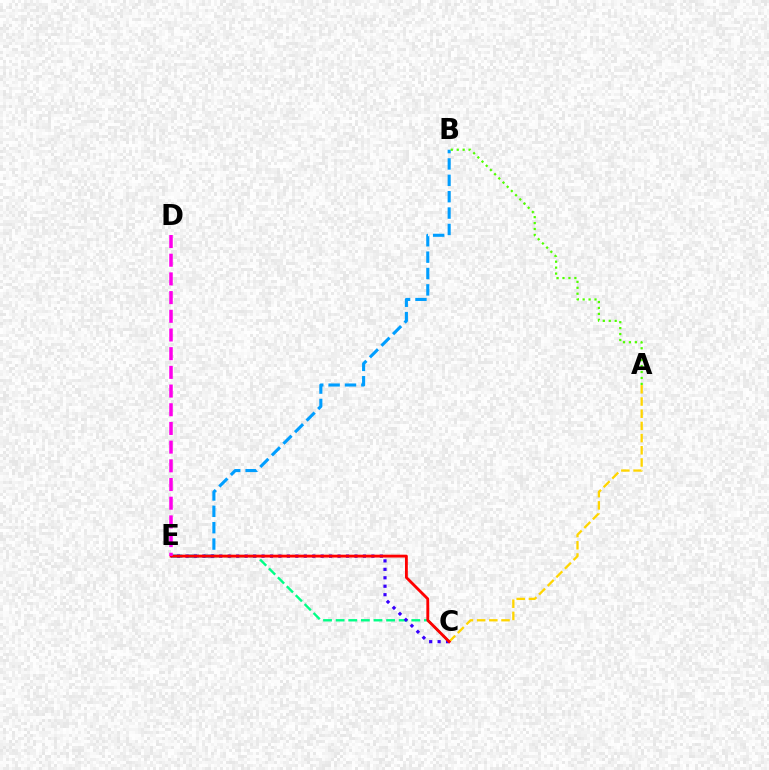{('B', 'E'): [{'color': '#009eff', 'line_style': 'dashed', 'thickness': 2.22}], ('A', 'B'): [{'color': '#4fff00', 'line_style': 'dotted', 'thickness': 1.61}], ('A', 'C'): [{'color': '#ffd500', 'line_style': 'dashed', 'thickness': 1.66}], ('C', 'E'): [{'color': '#00ff86', 'line_style': 'dashed', 'thickness': 1.71}, {'color': '#3700ff', 'line_style': 'dotted', 'thickness': 2.3}, {'color': '#ff0000', 'line_style': 'solid', 'thickness': 2.04}], ('D', 'E'): [{'color': '#ff00ed', 'line_style': 'dashed', 'thickness': 2.54}]}